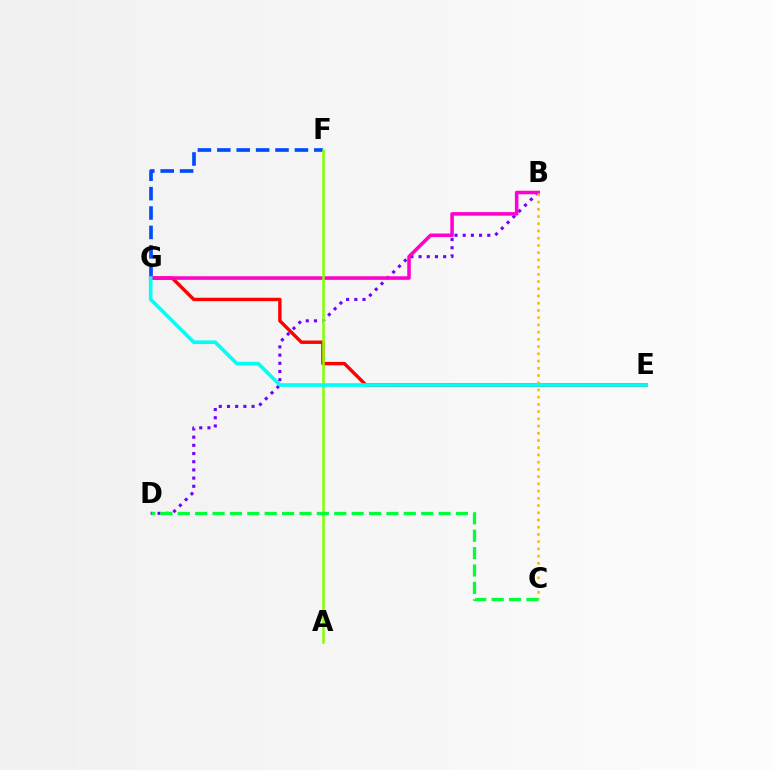{('F', 'G'): [{'color': '#004bff', 'line_style': 'dashed', 'thickness': 2.64}], ('B', 'D'): [{'color': '#7200ff', 'line_style': 'dotted', 'thickness': 2.23}], ('E', 'G'): [{'color': '#ff0000', 'line_style': 'solid', 'thickness': 2.45}, {'color': '#00fff6', 'line_style': 'solid', 'thickness': 2.62}], ('B', 'G'): [{'color': '#ff00cf', 'line_style': 'solid', 'thickness': 2.56}], ('A', 'F'): [{'color': '#84ff00', 'line_style': 'solid', 'thickness': 1.82}], ('B', 'C'): [{'color': '#ffbd00', 'line_style': 'dotted', 'thickness': 1.96}], ('C', 'D'): [{'color': '#00ff39', 'line_style': 'dashed', 'thickness': 2.36}]}